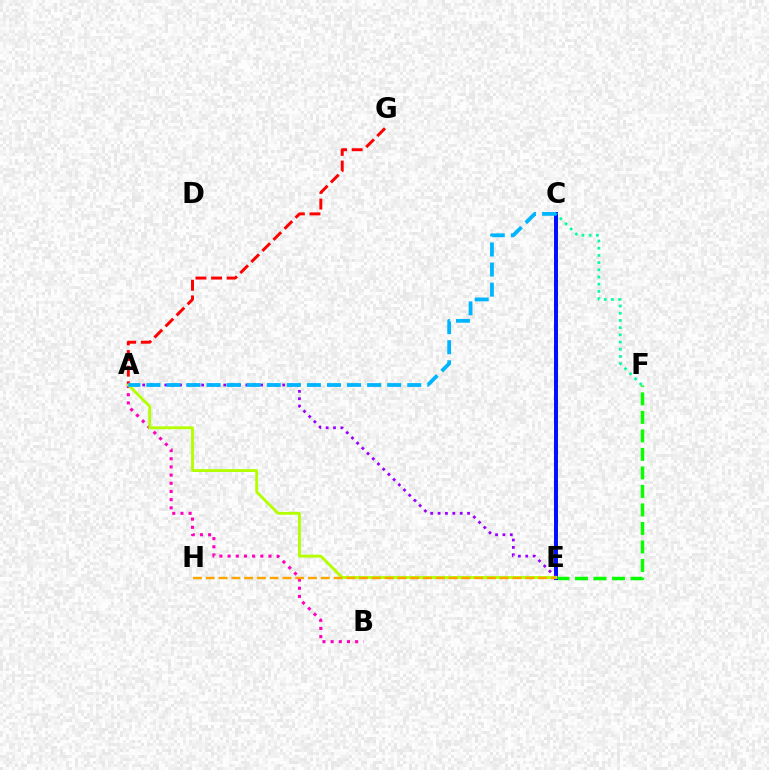{('E', 'F'): [{'color': '#08ff00', 'line_style': 'dashed', 'thickness': 2.51}], ('C', 'E'): [{'color': '#0010ff', 'line_style': 'solid', 'thickness': 2.86}], ('A', 'B'): [{'color': '#ff00bd', 'line_style': 'dotted', 'thickness': 2.22}], ('A', 'G'): [{'color': '#ff0000', 'line_style': 'dashed', 'thickness': 2.12}], ('C', 'F'): [{'color': '#00ff9d', 'line_style': 'dotted', 'thickness': 1.96}], ('A', 'E'): [{'color': '#9b00ff', 'line_style': 'dotted', 'thickness': 2.0}, {'color': '#b3ff00', 'line_style': 'solid', 'thickness': 2.05}], ('E', 'H'): [{'color': '#ffa500', 'line_style': 'dashed', 'thickness': 1.74}], ('A', 'C'): [{'color': '#00b5ff', 'line_style': 'dashed', 'thickness': 2.73}]}